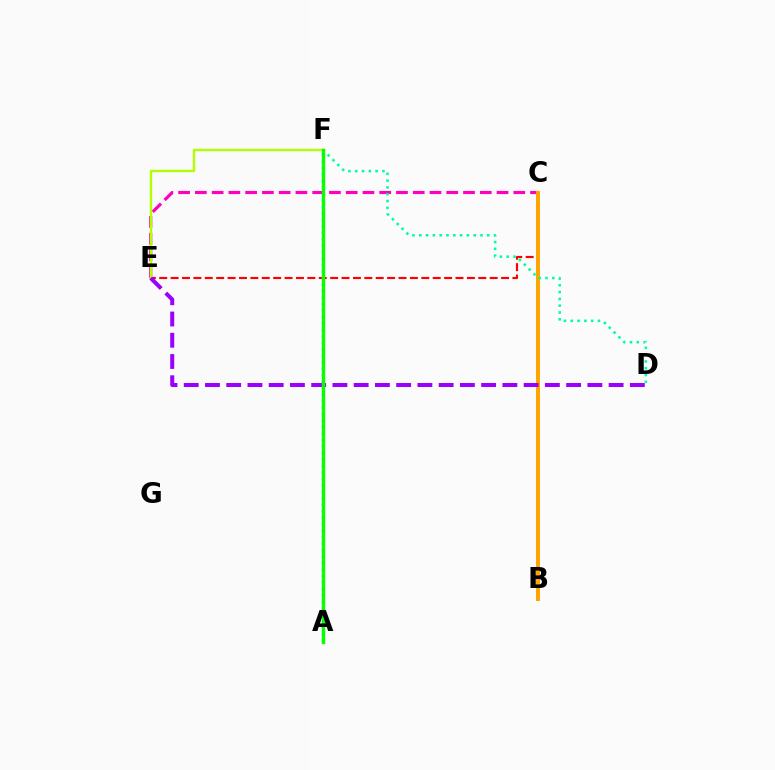{('B', 'C'): [{'color': '#0010ff', 'line_style': 'dotted', 'thickness': 1.54}, {'color': '#ffa500', 'line_style': 'solid', 'thickness': 2.87}], ('C', 'E'): [{'color': '#ff0000', 'line_style': 'dashed', 'thickness': 1.55}, {'color': '#ff00bd', 'line_style': 'dashed', 'thickness': 2.28}], ('A', 'F'): [{'color': '#00b5ff', 'line_style': 'dotted', 'thickness': 1.76}, {'color': '#08ff00', 'line_style': 'solid', 'thickness': 2.43}], ('E', 'F'): [{'color': '#b3ff00', 'line_style': 'solid', 'thickness': 1.7}], ('D', 'F'): [{'color': '#00ff9d', 'line_style': 'dotted', 'thickness': 1.85}], ('D', 'E'): [{'color': '#9b00ff', 'line_style': 'dashed', 'thickness': 2.89}]}